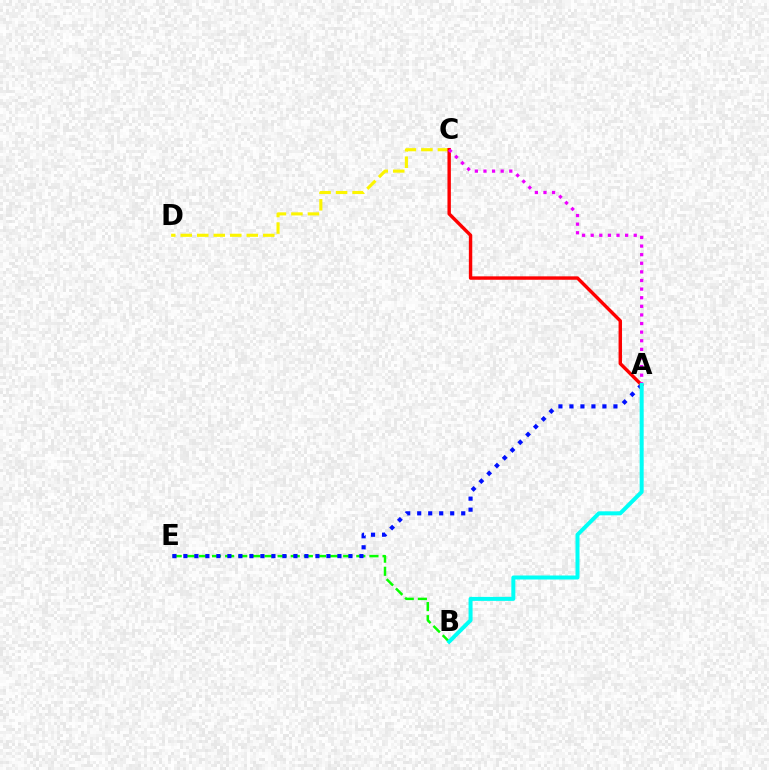{('C', 'D'): [{'color': '#fcf500', 'line_style': 'dashed', 'thickness': 2.24}], ('B', 'E'): [{'color': '#08ff00', 'line_style': 'dashed', 'thickness': 1.78}], ('A', 'E'): [{'color': '#0010ff', 'line_style': 'dotted', 'thickness': 2.99}], ('A', 'C'): [{'color': '#ff0000', 'line_style': 'solid', 'thickness': 2.46}, {'color': '#ee00ff', 'line_style': 'dotted', 'thickness': 2.34}], ('A', 'B'): [{'color': '#00fff6', 'line_style': 'solid', 'thickness': 2.88}]}